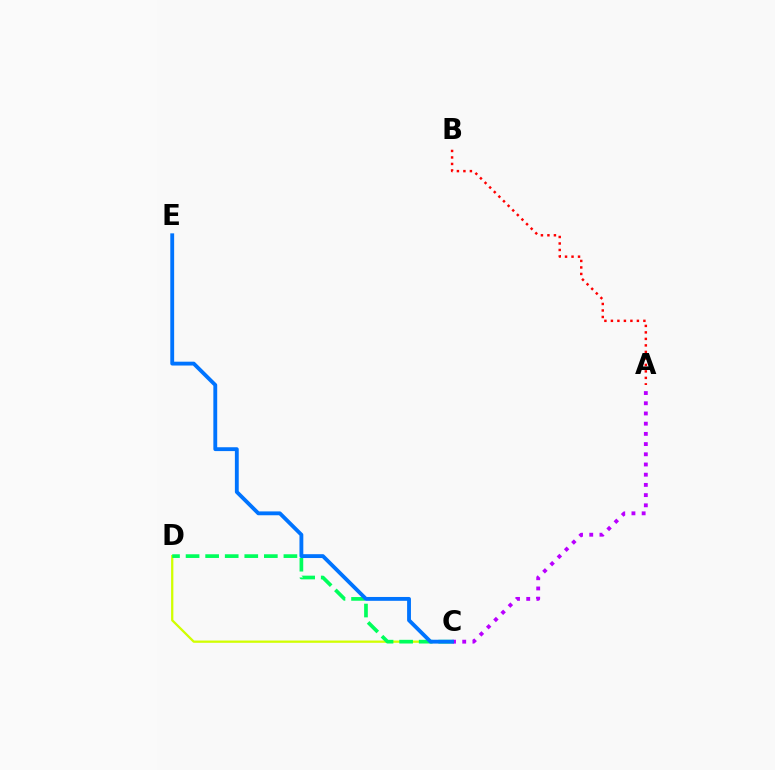{('C', 'D'): [{'color': '#d1ff00', 'line_style': 'solid', 'thickness': 1.64}, {'color': '#00ff5c', 'line_style': 'dashed', 'thickness': 2.66}], ('A', 'C'): [{'color': '#b900ff', 'line_style': 'dotted', 'thickness': 2.77}], ('A', 'B'): [{'color': '#ff0000', 'line_style': 'dotted', 'thickness': 1.77}], ('C', 'E'): [{'color': '#0074ff', 'line_style': 'solid', 'thickness': 2.77}]}